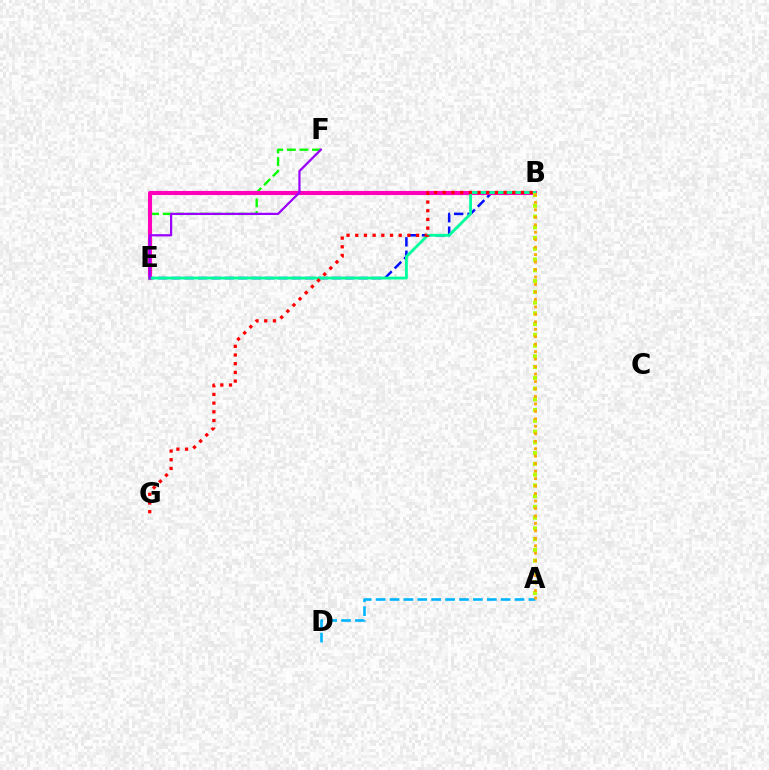{('B', 'E'): [{'color': '#0010ff', 'line_style': 'dashed', 'thickness': 1.82}, {'color': '#ff00bd', 'line_style': 'solid', 'thickness': 2.96}, {'color': '#00ff9d', 'line_style': 'solid', 'thickness': 2.03}], ('E', 'F'): [{'color': '#08ff00', 'line_style': 'dashed', 'thickness': 1.71}, {'color': '#9b00ff', 'line_style': 'solid', 'thickness': 1.61}], ('A', 'B'): [{'color': '#b3ff00', 'line_style': 'dotted', 'thickness': 2.92}, {'color': '#ffa500', 'line_style': 'dotted', 'thickness': 2.03}], ('B', 'G'): [{'color': '#ff0000', 'line_style': 'dotted', 'thickness': 2.36}], ('A', 'D'): [{'color': '#00b5ff', 'line_style': 'dashed', 'thickness': 1.89}]}